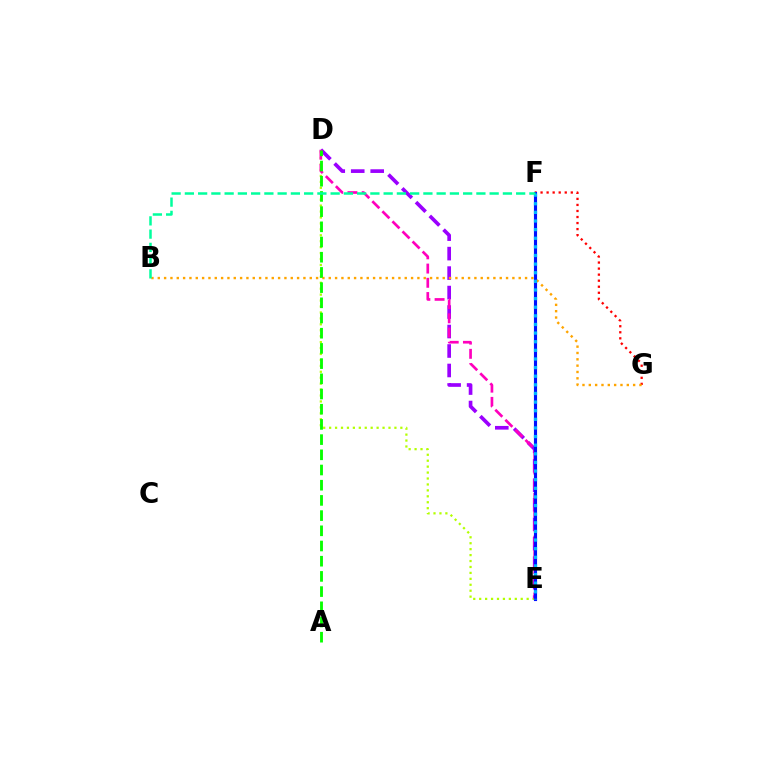{('D', 'E'): [{'color': '#9b00ff', 'line_style': 'dashed', 'thickness': 2.65}, {'color': '#b3ff00', 'line_style': 'dotted', 'thickness': 1.61}, {'color': '#ff00bd', 'line_style': 'dashed', 'thickness': 1.93}], ('F', 'G'): [{'color': '#ff0000', 'line_style': 'dotted', 'thickness': 1.64}], ('E', 'F'): [{'color': '#0010ff', 'line_style': 'solid', 'thickness': 2.25}, {'color': '#00b5ff', 'line_style': 'dotted', 'thickness': 2.34}], ('B', 'G'): [{'color': '#ffa500', 'line_style': 'dotted', 'thickness': 1.72}], ('A', 'D'): [{'color': '#08ff00', 'line_style': 'dashed', 'thickness': 2.06}], ('B', 'F'): [{'color': '#00ff9d', 'line_style': 'dashed', 'thickness': 1.8}]}